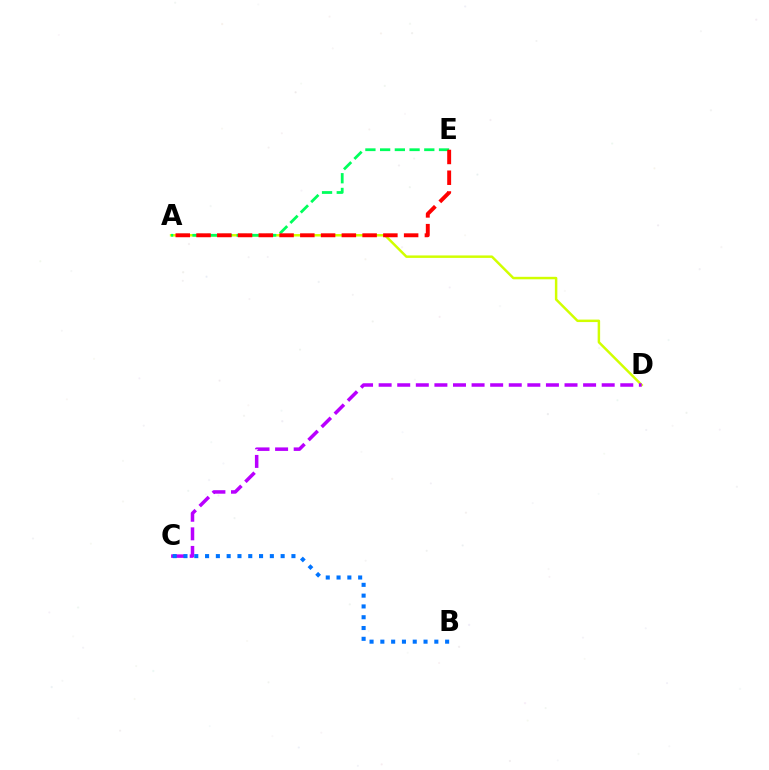{('A', 'D'): [{'color': '#d1ff00', 'line_style': 'solid', 'thickness': 1.78}], ('A', 'E'): [{'color': '#00ff5c', 'line_style': 'dashed', 'thickness': 2.0}, {'color': '#ff0000', 'line_style': 'dashed', 'thickness': 2.82}], ('C', 'D'): [{'color': '#b900ff', 'line_style': 'dashed', 'thickness': 2.53}], ('B', 'C'): [{'color': '#0074ff', 'line_style': 'dotted', 'thickness': 2.93}]}